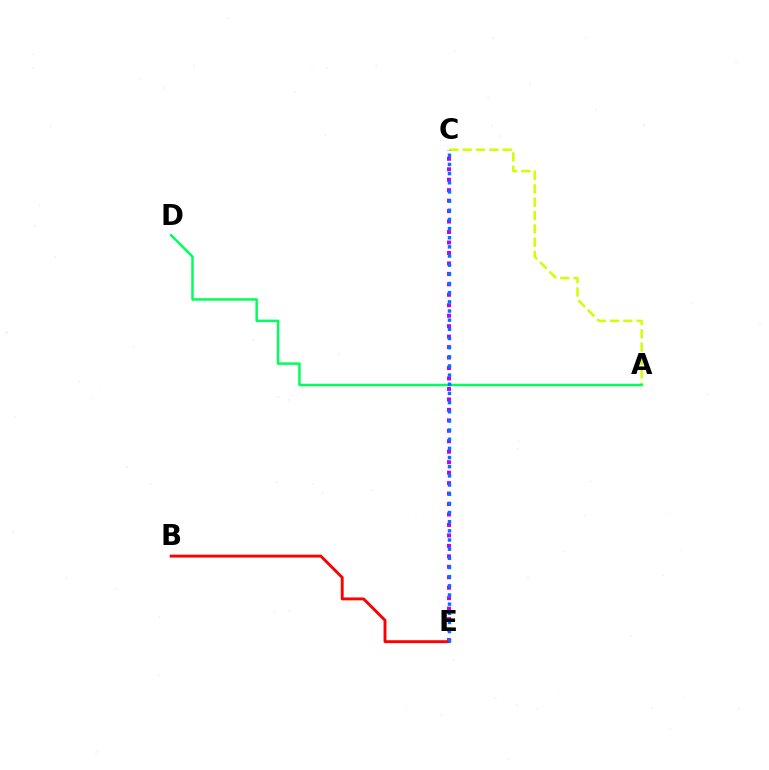{('A', 'C'): [{'color': '#d1ff00', 'line_style': 'dashed', 'thickness': 1.81}], ('C', 'E'): [{'color': '#b900ff', 'line_style': 'dotted', 'thickness': 2.84}, {'color': '#0074ff', 'line_style': 'dotted', 'thickness': 2.49}], ('B', 'E'): [{'color': '#ff0000', 'line_style': 'solid', 'thickness': 2.08}], ('A', 'D'): [{'color': '#00ff5c', 'line_style': 'solid', 'thickness': 1.79}]}